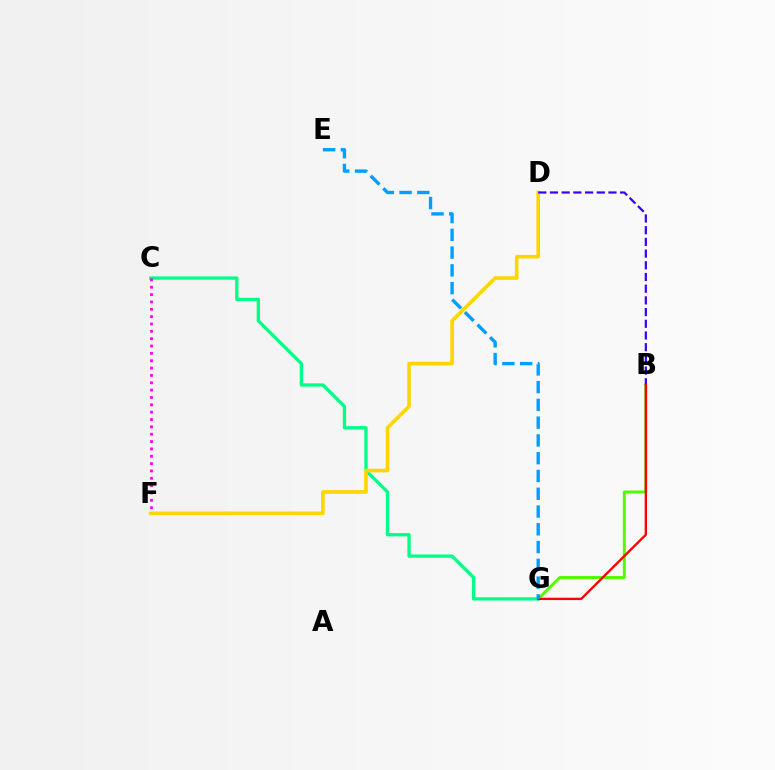{('B', 'G'): [{'color': '#4fff00', 'line_style': 'solid', 'thickness': 2.11}, {'color': '#ff0000', 'line_style': 'solid', 'thickness': 1.68}], ('C', 'G'): [{'color': '#00ff86', 'line_style': 'solid', 'thickness': 2.37}], ('D', 'F'): [{'color': '#ffd500', 'line_style': 'solid', 'thickness': 2.59}], ('B', 'D'): [{'color': '#3700ff', 'line_style': 'dashed', 'thickness': 1.59}], ('C', 'F'): [{'color': '#ff00ed', 'line_style': 'dotted', 'thickness': 2.0}], ('E', 'G'): [{'color': '#009eff', 'line_style': 'dashed', 'thickness': 2.41}]}